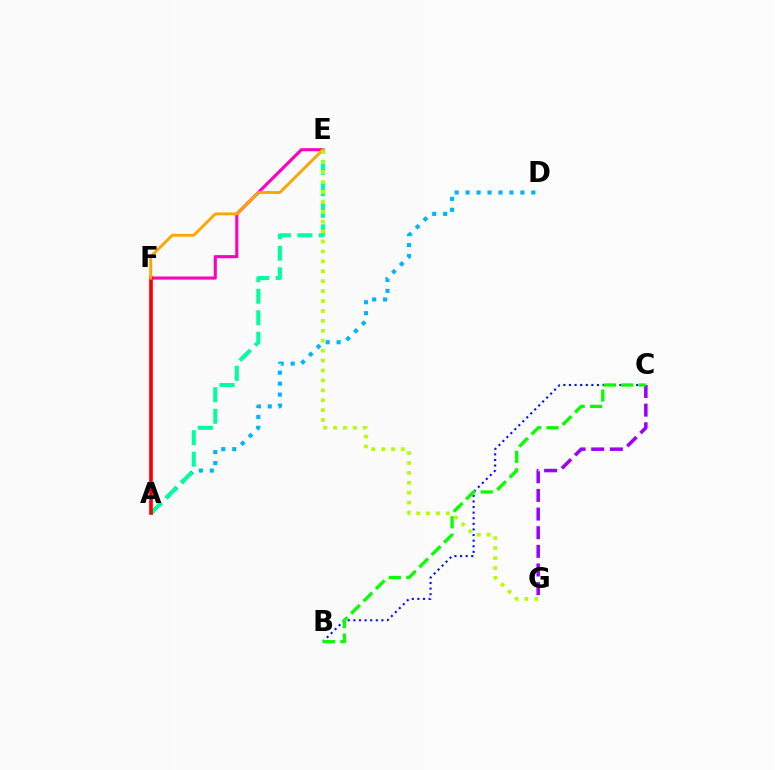{('B', 'C'): [{'color': '#0010ff', 'line_style': 'dotted', 'thickness': 1.52}, {'color': '#08ff00', 'line_style': 'dashed', 'thickness': 2.37}], ('E', 'F'): [{'color': '#ff00bd', 'line_style': 'solid', 'thickness': 2.24}, {'color': '#ffa500', 'line_style': 'solid', 'thickness': 2.08}], ('A', 'D'): [{'color': '#00b5ff', 'line_style': 'dotted', 'thickness': 2.98}], ('A', 'E'): [{'color': '#00ff9d', 'line_style': 'dashed', 'thickness': 2.92}], ('C', 'G'): [{'color': '#9b00ff', 'line_style': 'dashed', 'thickness': 2.53}], ('A', 'F'): [{'color': '#ff0000', 'line_style': 'solid', 'thickness': 2.61}], ('E', 'G'): [{'color': '#b3ff00', 'line_style': 'dotted', 'thickness': 2.7}]}